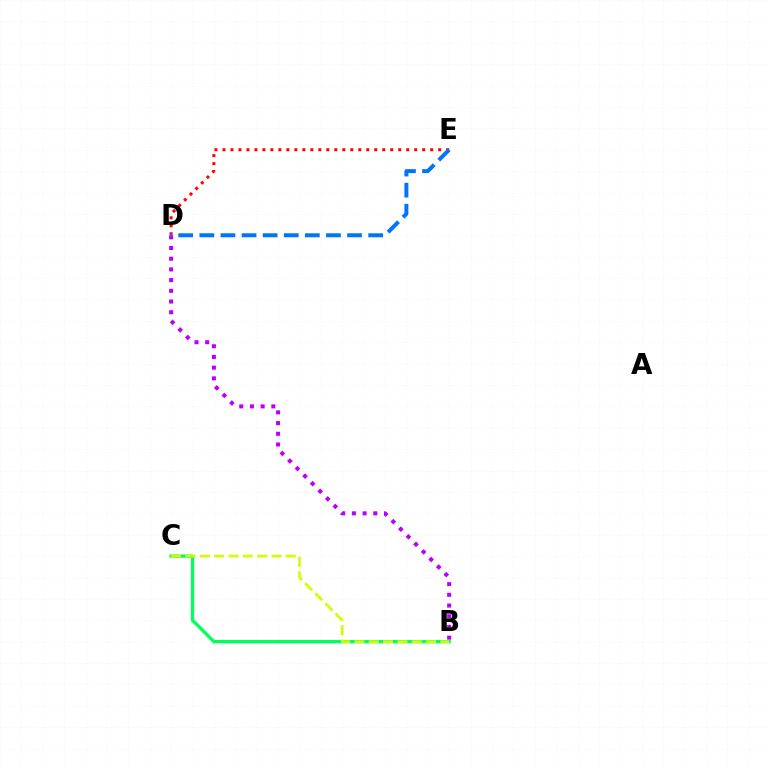{('D', 'E'): [{'color': '#ff0000', 'line_style': 'dotted', 'thickness': 2.17}, {'color': '#0074ff', 'line_style': 'dashed', 'thickness': 2.87}], ('B', 'C'): [{'color': '#00ff5c', 'line_style': 'solid', 'thickness': 2.37}, {'color': '#d1ff00', 'line_style': 'dashed', 'thickness': 1.95}], ('B', 'D'): [{'color': '#b900ff', 'line_style': 'dotted', 'thickness': 2.91}]}